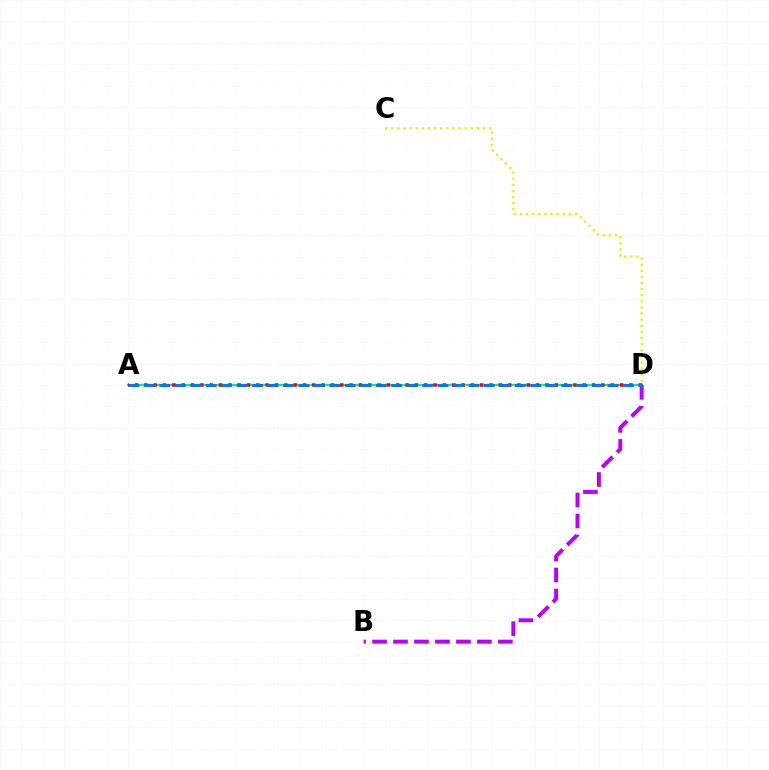{('A', 'D'): [{'color': '#00ff5c', 'line_style': 'solid', 'thickness': 1.64}, {'color': '#ff0000', 'line_style': 'dotted', 'thickness': 2.53}, {'color': '#0074ff', 'line_style': 'dashed', 'thickness': 2.1}], ('C', 'D'): [{'color': '#d1ff00', 'line_style': 'dotted', 'thickness': 1.66}], ('B', 'D'): [{'color': '#b900ff', 'line_style': 'dashed', 'thickness': 2.85}]}